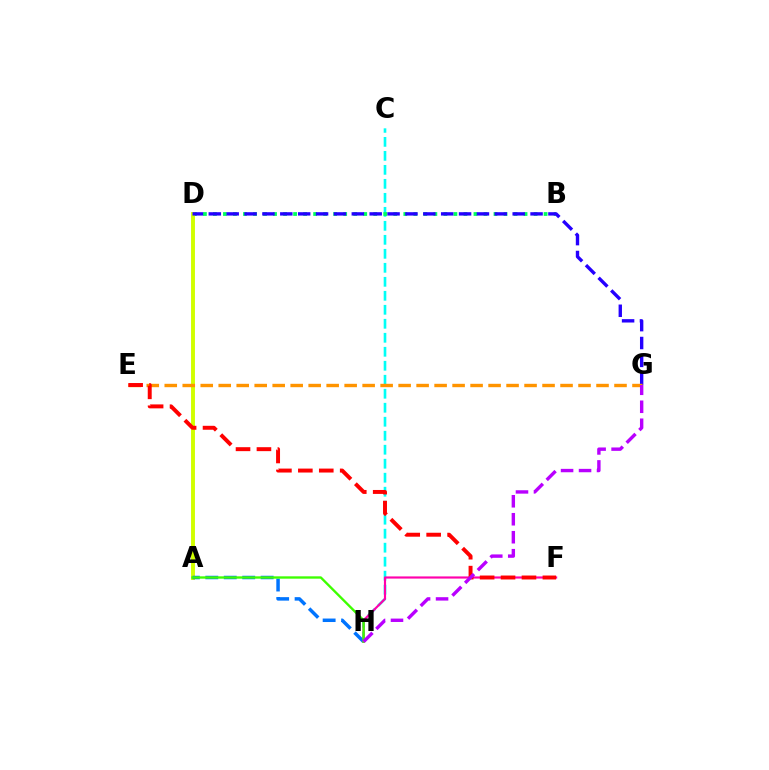{('C', 'H'): [{'color': '#00fff6', 'line_style': 'dashed', 'thickness': 1.9}], ('B', 'D'): [{'color': '#00ff5c', 'line_style': 'dotted', 'thickness': 2.72}], ('A', 'D'): [{'color': '#d1ff00', 'line_style': 'solid', 'thickness': 2.81}], ('D', 'G'): [{'color': '#2500ff', 'line_style': 'dashed', 'thickness': 2.43}], ('A', 'H'): [{'color': '#0074ff', 'line_style': 'dashed', 'thickness': 2.51}, {'color': '#3dff00', 'line_style': 'solid', 'thickness': 1.69}], ('F', 'H'): [{'color': '#ff00ac', 'line_style': 'solid', 'thickness': 1.56}], ('E', 'G'): [{'color': '#ff9400', 'line_style': 'dashed', 'thickness': 2.44}], ('E', 'F'): [{'color': '#ff0000', 'line_style': 'dashed', 'thickness': 2.84}], ('G', 'H'): [{'color': '#b900ff', 'line_style': 'dashed', 'thickness': 2.44}]}